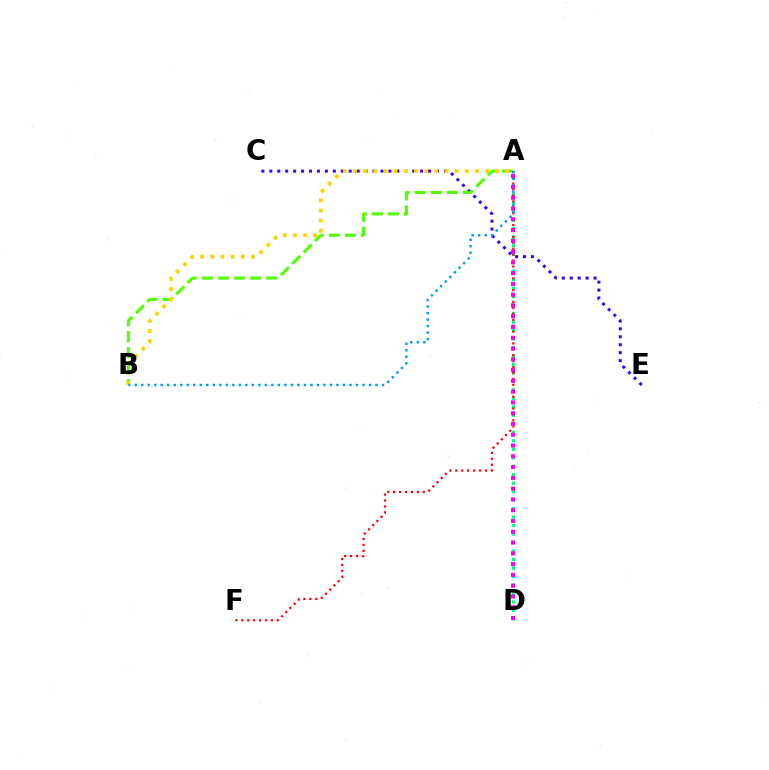{('C', 'E'): [{'color': '#3700ff', 'line_style': 'dotted', 'thickness': 2.16}], ('A', 'B'): [{'color': '#4fff00', 'line_style': 'dashed', 'thickness': 2.18}, {'color': '#ffd500', 'line_style': 'dotted', 'thickness': 2.76}, {'color': '#009eff', 'line_style': 'dotted', 'thickness': 1.77}], ('A', 'D'): [{'color': '#00ff86', 'line_style': 'dotted', 'thickness': 2.3}, {'color': '#ff00ed', 'line_style': 'dotted', 'thickness': 2.93}], ('A', 'F'): [{'color': '#ff0000', 'line_style': 'dotted', 'thickness': 1.61}]}